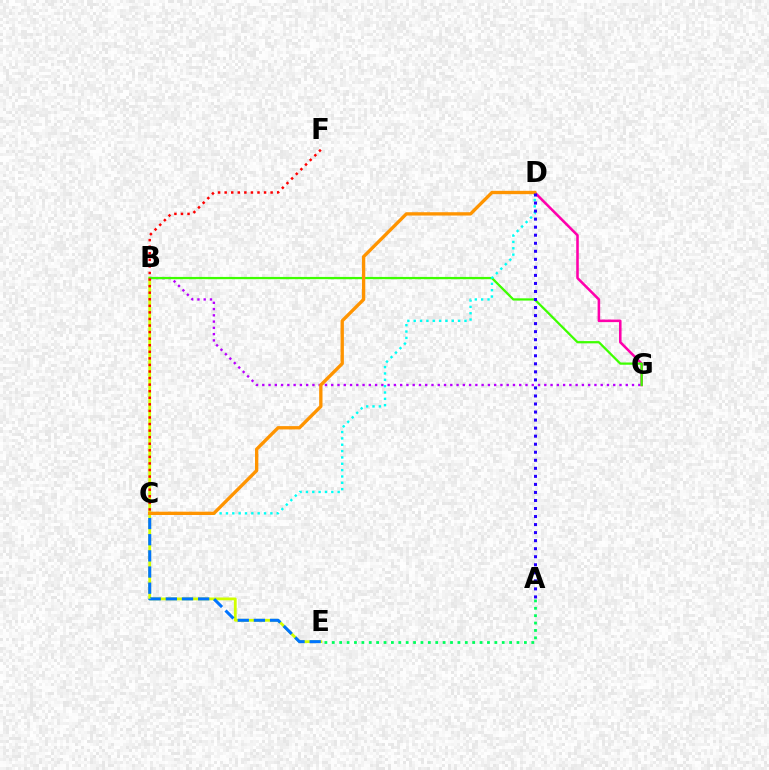{('D', 'G'): [{'color': '#ff00ac', 'line_style': 'solid', 'thickness': 1.85}], ('B', 'E'): [{'color': '#d1ff00', 'line_style': 'solid', 'thickness': 2.01}], ('A', 'E'): [{'color': '#00ff5c', 'line_style': 'dotted', 'thickness': 2.01}], ('B', 'G'): [{'color': '#b900ff', 'line_style': 'dotted', 'thickness': 1.7}, {'color': '#3dff00', 'line_style': 'solid', 'thickness': 1.62}], ('C', 'E'): [{'color': '#0074ff', 'line_style': 'dashed', 'thickness': 2.19}], ('C', 'D'): [{'color': '#00fff6', 'line_style': 'dotted', 'thickness': 1.72}, {'color': '#ff9400', 'line_style': 'solid', 'thickness': 2.4}], ('C', 'F'): [{'color': '#ff0000', 'line_style': 'dotted', 'thickness': 1.78}], ('A', 'D'): [{'color': '#2500ff', 'line_style': 'dotted', 'thickness': 2.18}]}